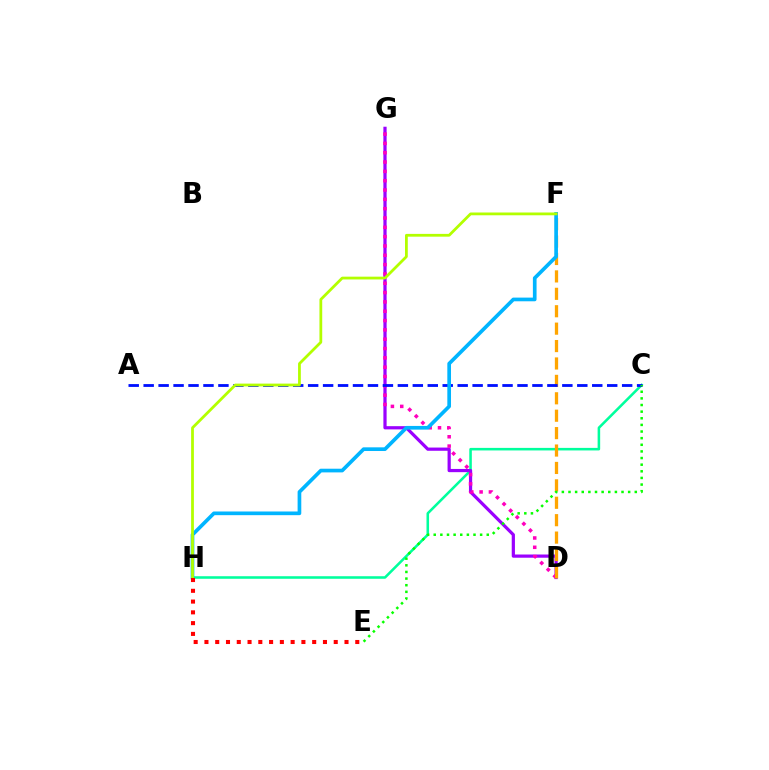{('C', 'H'): [{'color': '#00ff9d', 'line_style': 'solid', 'thickness': 1.84}], ('D', 'G'): [{'color': '#9b00ff', 'line_style': 'solid', 'thickness': 2.32}, {'color': '#ff00bd', 'line_style': 'dotted', 'thickness': 2.53}], ('D', 'F'): [{'color': '#ffa500', 'line_style': 'dashed', 'thickness': 2.37}], ('A', 'C'): [{'color': '#0010ff', 'line_style': 'dashed', 'thickness': 2.03}], ('F', 'H'): [{'color': '#00b5ff', 'line_style': 'solid', 'thickness': 2.65}, {'color': '#b3ff00', 'line_style': 'solid', 'thickness': 2.0}], ('E', 'H'): [{'color': '#ff0000', 'line_style': 'dotted', 'thickness': 2.93}], ('C', 'E'): [{'color': '#08ff00', 'line_style': 'dotted', 'thickness': 1.8}]}